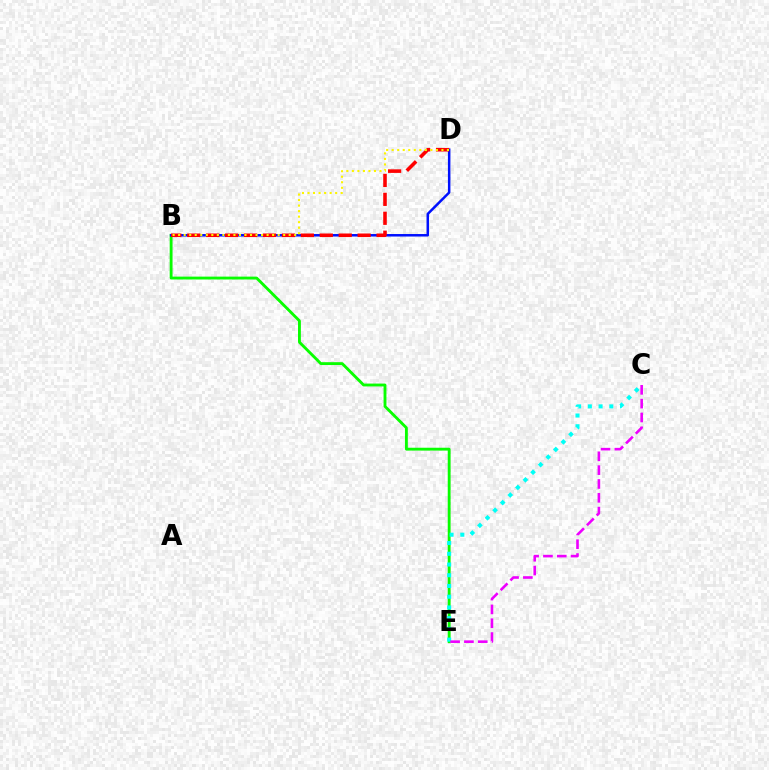{('B', 'E'): [{'color': '#08ff00', 'line_style': 'solid', 'thickness': 2.06}], ('C', 'E'): [{'color': '#00fff6', 'line_style': 'dotted', 'thickness': 2.92}, {'color': '#ee00ff', 'line_style': 'dashed', 'thickness': 1.88}], ('B', 'D'): [{'color': '#0010ff', 'line_style': 'solid', 'thickness': 1.8}, {'color': '#ff0000', 'line_style': 'dashed', 'thickness': 2.57}, {'color': '#fcf500', 'line_style': 'dotted', 'thickness': 1.5}]}